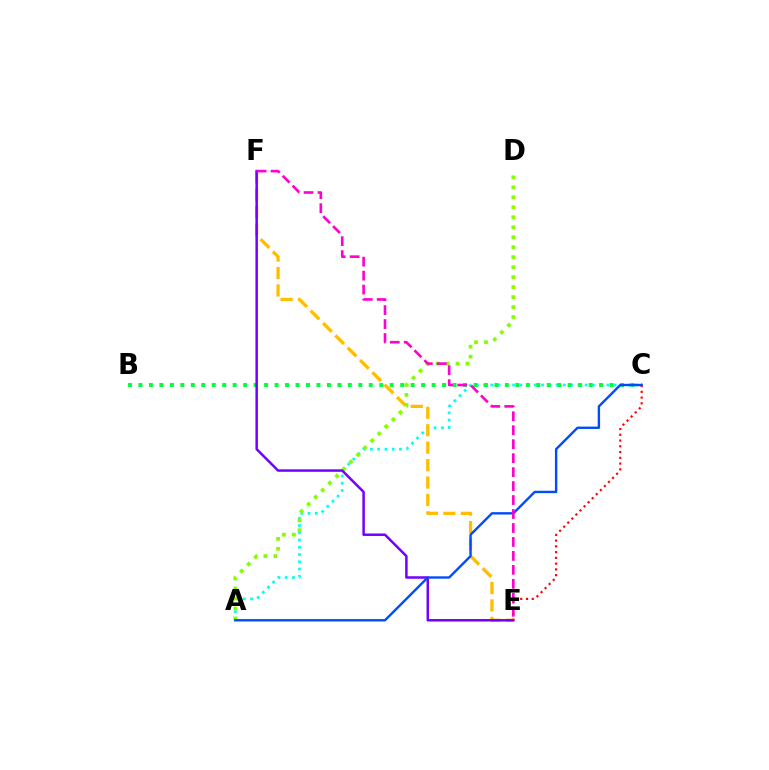{('A', 'C'): [{'color': '#00fff6', 'line_style': 'dotted', 'thickness': 1.97}, {'color': '#004bff', 'line_style': 'solid', 'thickness': 1.72}], ('E', 'F'): [{'color': '#ffbd00', 'line_style': 'dashed', 'thickness': 2.37}, {'color': '#7200ff', 'line_style': 'solid', 'thickness': 1.8}, {'color': '#ff00cf', 'line_style': 'dashed', 'thickness': 1.9}], ('A', 'D'): [{'color': '#84ff00', 'line_style': 'dotted', 'thickness': 2.71}], ('B', 'C'): [{'color': '#00ff39', 'line_style': 'dotted', 'thickness': 2.84}], ('C', 'E'): [{'color': '#ff0000', 'line_style': 'dotted', 'thickness': 1.56}]}